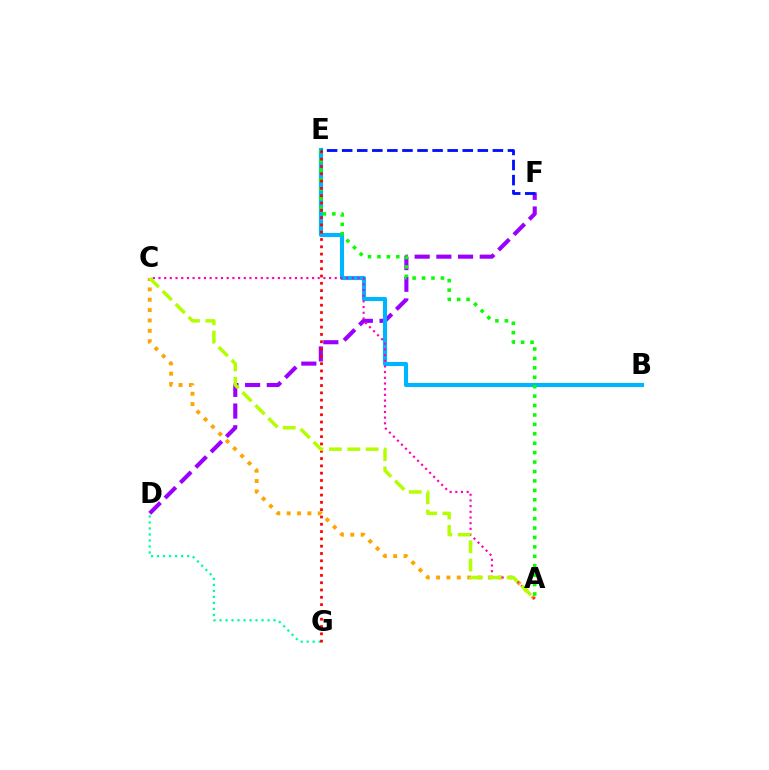{('A', 'C'): [{'color': '#ffa500', 'line_style': 'dotted', 'thickness': 2.81}, {'color': '#ff00bd', 'line_style': 'dotted', 'thickness': 1.55}, {'color': '#b3ff00', 'line_style': 'dashed', 'thickness': 2.49}], ('D', 'F'): [{'color': '#9b00ff', 'line_style': 'dashed', 'thickness': 2.95}], ('D', 'G'): [{'color': '#00ff9d', 'line_style': 'dotted', 'thickness': 1.63}], ('B', 'E'): [{'color': '#00b5ff', 'line_style': 'solid', 'thickness': 2.97}], ('A', 'E'): [{'color': '#08ff00', 'line_style': 'dotted', 'thickness': 2.56}], ('E', 'G'): [{'color': '#ff0000', 'line_style': 'dotted', 'thickness': 1.98}], ('E', 'F'): [{'color': '#0010ff', 'line_style': 'dashed', 'thickness': 2.05}]}